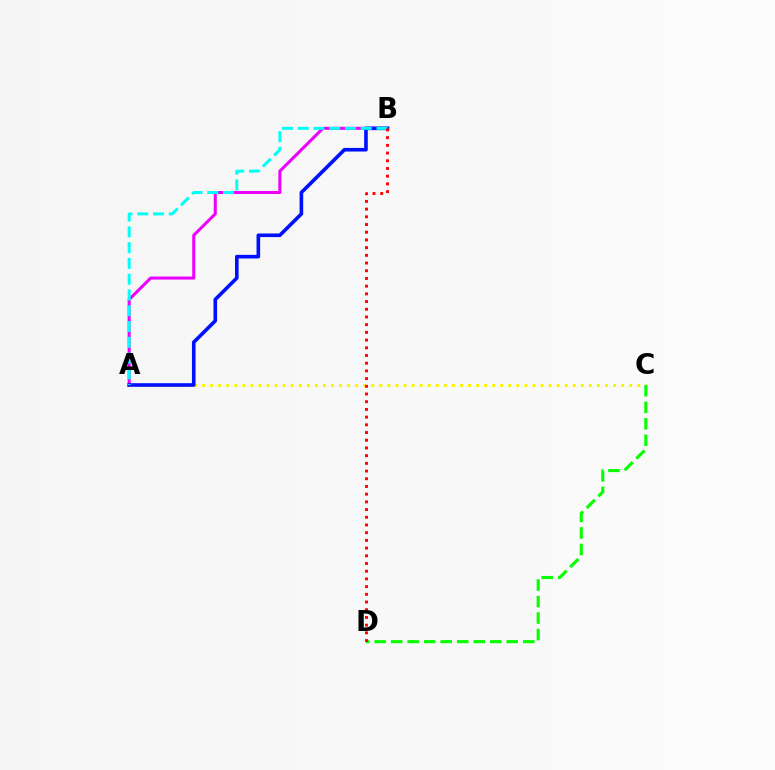{('A', 'B'): [{'color': '#ee00ff', 'line_style': 'solid', 'thickness': 2.19}, {'color': '#0010ff', 'line_style': 'solid', 'thickness': 2.6}, {'color': '#00fff6', 'line_style': 'dashed', 'thickness': 2.14}], ('A', 'C'): [{'color': '#fcf500', 'line_style': 'dotted', 'thickness': 2.19}], ('C', 'D'): [{'color': '#08ff00', 'line_style': 'dashed', 'thickness': 2.24}], ('B', 'D'): [{'color': '#ff0000', 'line_style': 'dotted', 'thickness': 2.09}]}